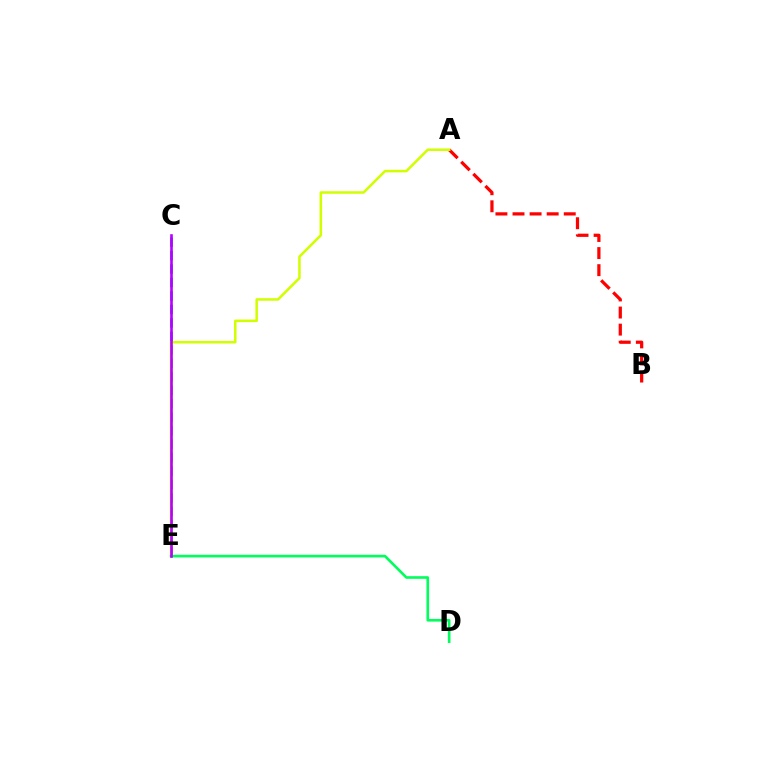{('A', 'B'): [{'color': '#ff0000', 'line_style': 'dashed', 'thickness': 2.32}], ('C', 'E'): [{'color': '#0074ff', 'line_style': 'dashed', 'thickness': 1.83}, {'color': '#b900ff', 'line_style': 'solid', 'thickness': 1.89}], ('A', 'E'): [{'color': '#d1ff00', 'line_style': 'solid', 'thickness': 1.82}], ('D', 'E'): [{'color': '#00ff5c', 'line_style': 'solid', 'thickness': 1.9}]}